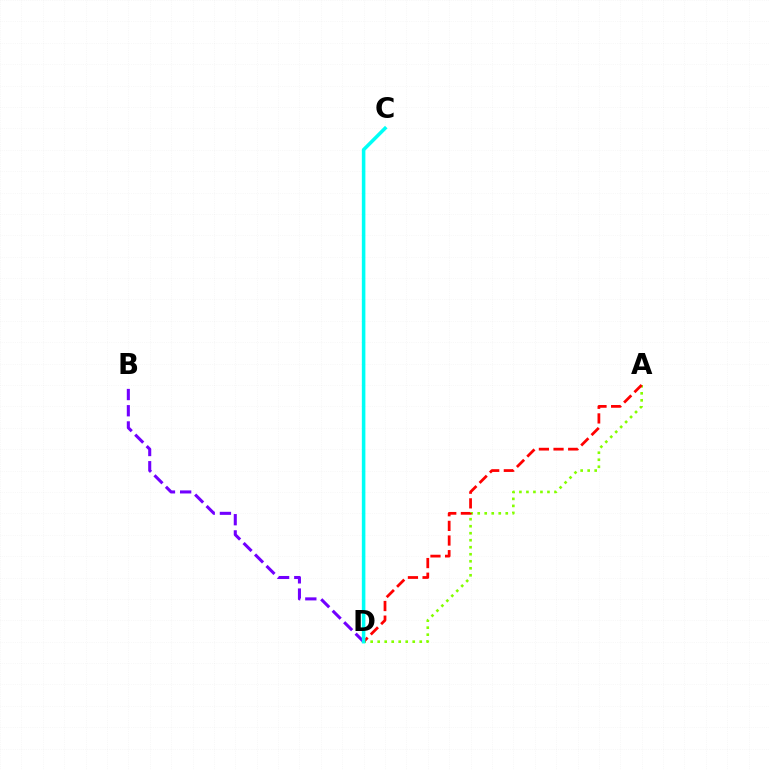{('A', 'D'): [{'color': '#84ff00', 'line_style': 'dotted', 'thickness': 1.9}, {'color': '#ff0000', 'line_style': 'dashed', 'thickness': 1.99}], ('B', 'D'): [{'color': '#7200ff', 'line_style': 'dashed', 'thickness': 2.2}], ('C', 'D'): [{'color': '#00fff6', 'line_style': 'solid', 'thickness': 2.55}]}